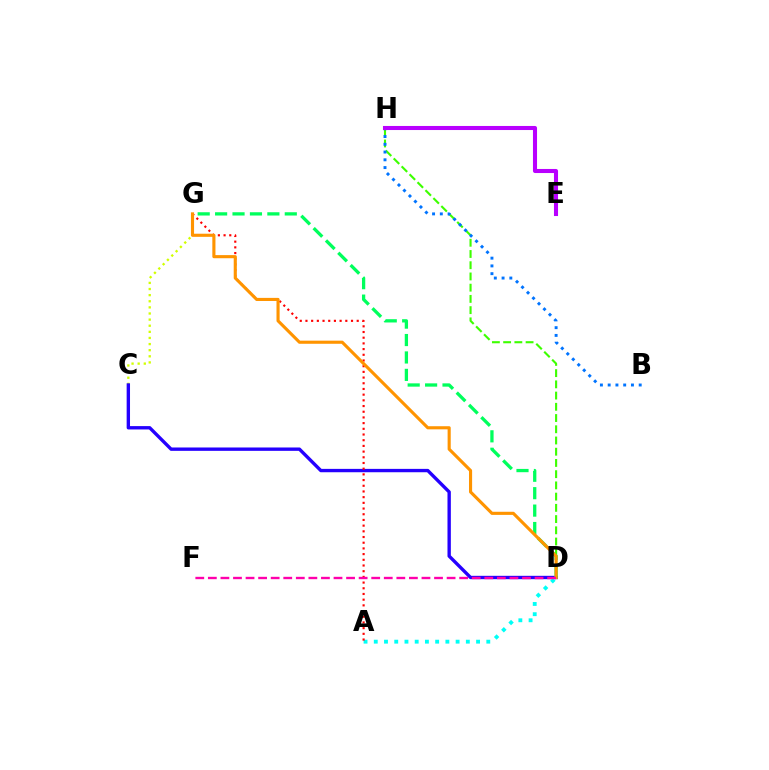{('D', 'H'): [{'color': '#3dff00', 'line_style': 'dashed', 'thickness': 1.53}], ('C', 'G'): [{'color': '#d1ff00', 'line_style': 'dotted', 'thickness': 1.66}], ('C', 'D'): [{'color': '#2500ff', 'line_style': 'solid', 'thickness': 2.42}], ('B', 'H'): [{'color': '#0074ff', 'line_style': 'dotted', 'thickness': 2.11}], ('D', 'G'): [{'color': '#00ff5c', 'line_style': 'dashed', 'thickness': 2.37}, {'color': '#ff9400', 'line_style': 'solid', 'thickness': 2.24}], ('E', 'H'): [{'color': '#b900ff', 'line_style': 'solid', 'thickness': 2.93}], ('A', 'D'): [{'color': '#00fff6', 'line_style': 'dotted', 'thickness': 2.78}], ('A', 'G'): [{'color': '#ff0000', 'line_style': 'dotted', 'thickness': 1.55}], ('D', 'F'): [{'color': '#ff00ac', 'line_style': 'dashed', 'thickness': 1.71}]}